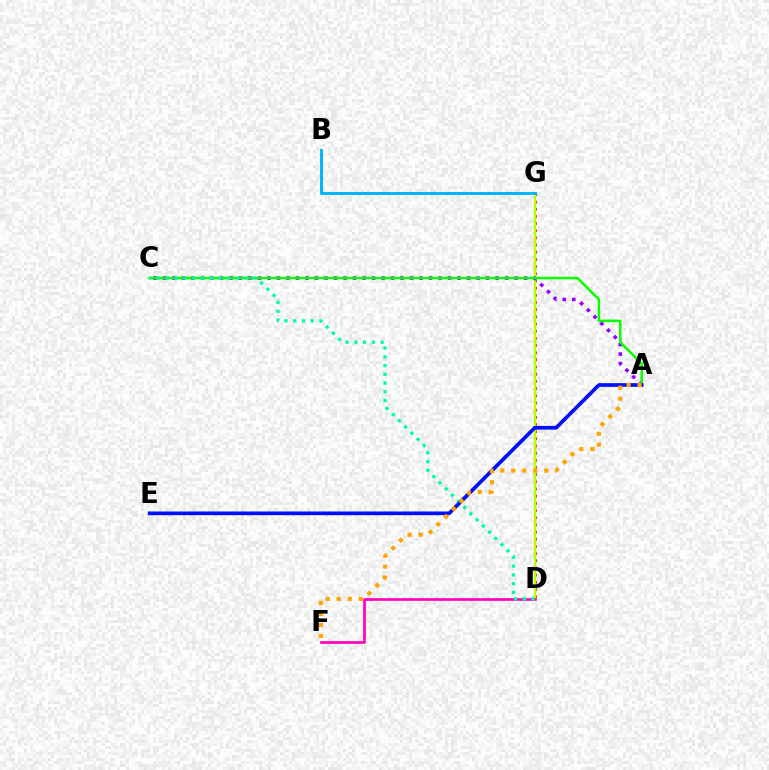{('D', 'G'): [{'color': '#ff0000', 'line_style': 'dotted', 'thickness': 1.95}, {'color': '#b3ff00', 'line_style': 'solid', 'thickness': 1.64}], ('A', 'C'): [{'color': '#9b00ff', 'line_style': 'dotted', 'thickness': 2.58}, {'color': '#08ff00', 'line_style': 'solid', 'thickness': 1.8}], ('D', 'F'): [{'color': '#ff00bd', 'line_style': 'solid', 'thickness': 1.93}], ('C', 'D'): [{'color': '#00ff9d', 'line_style': 'dotted', 'thickness': 2.38}], ('A', 'E'): [{'color': '#0010ff', 'line_style': 'solid', 'thickness': 2.67}], ('A', 'F'): [{'color': '#ffa500', 'line_style': 'dotted', 'thickness': 2.99}], ('B', 'G'): [{'color': '#00b5ff', 'line_style': 'solid', 'thickness': 2.1}]}